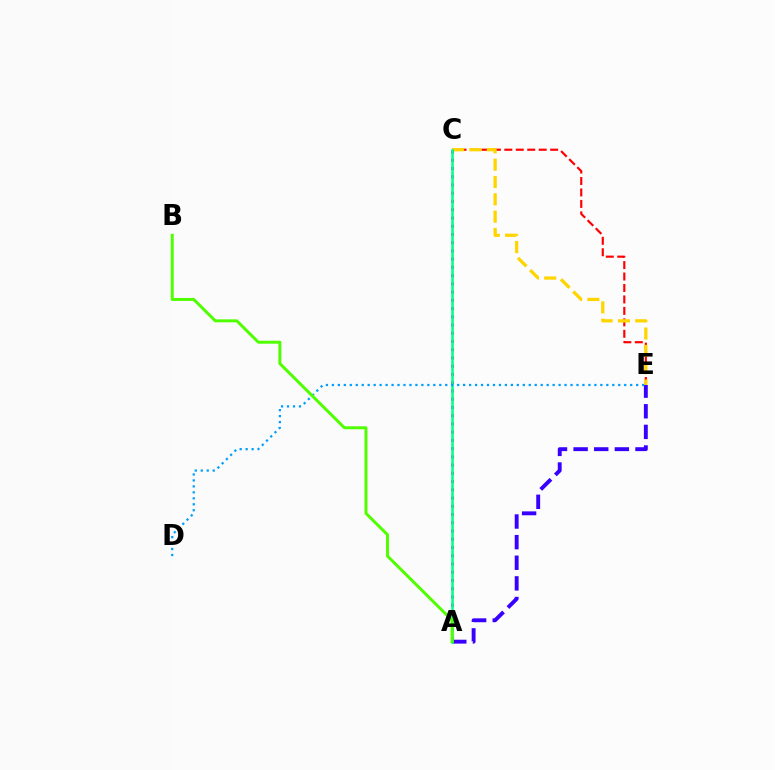{('C', 'E'): [{'color': '#ff0000', 'line_style': 'dashed', 'thickness': 1.56}, {'color': '#ffd500', 'line_style': 'dashed', 'thickness': 2.35}], ('A', 'C'): [{'color': '#ff00ed', 'line_style': 'dotted', 'thickness': 2.24}, {'color': '#00ff86', 'line_style': 'solid', 'thickness': 1.82}], ('A', 'E'): [{'color': '#3700ff', 'line_style': 'dashed', 'thickness': 2.8}], ('D', 'E'): [{'color': '#009eff', 'line_style': 'dotted', 'thickness': 1.62}], ('A', 'B'): [{'color': '#4fff00', 'line_style': 'solid', 'thickness': 2.14}]}